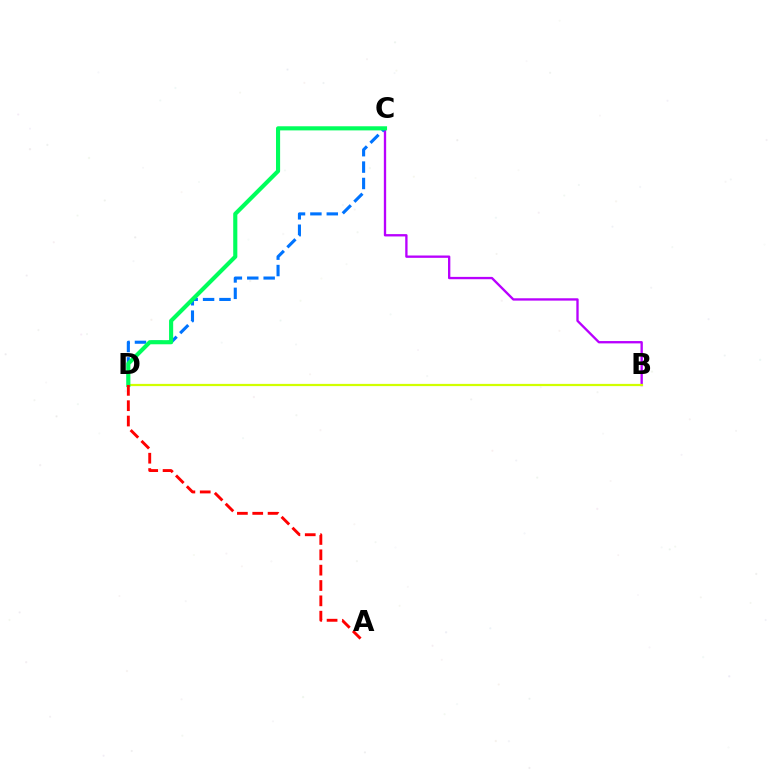{('B', 'C'): [{'color': '#b900ff', 'line_style': 'solid', 'thickness': 1.68}], ('B', 'D'): [{'color': '#d1ff00', 'line_style': 'solid', 'thickness': 1.6}], ('C', 'D'): [{'color': '#0074ff', 'line_style': 'dashed', 'thickness': 2.23}, {'color': '#00ff5c', 'line_style': 'solid', 'thickness': 2.97}], ('A', 'D'): [{'color': '#ff0000', 'line_style': 'dashed', 'thickness': 2.08}]}